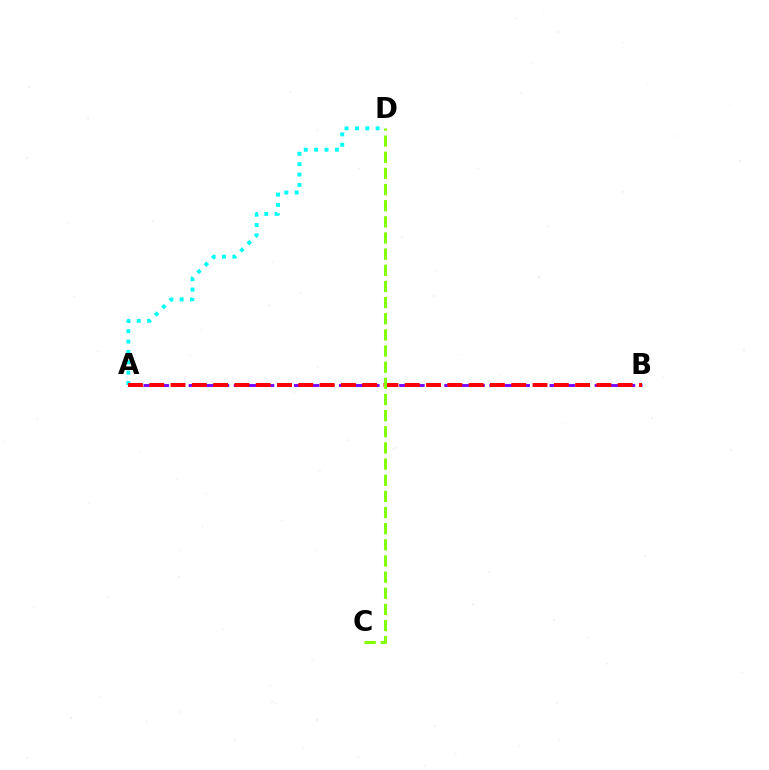{('A', 'D'): [{'color': '#00fff6', 'line_style': 'dotted', 'thickness': 2.82}], ('A', 'B'): [{'color': '#7200ff', 'line_style': 'dashed', 'thickness': 2.04}, {'color': '#ff0000', 'line_style': 'dashed', 'thickness': 2.89}], ('C', 'D'): [{'color': '#84ff00', 'line_style': 'dashed', 'thickness': 2.19}]}